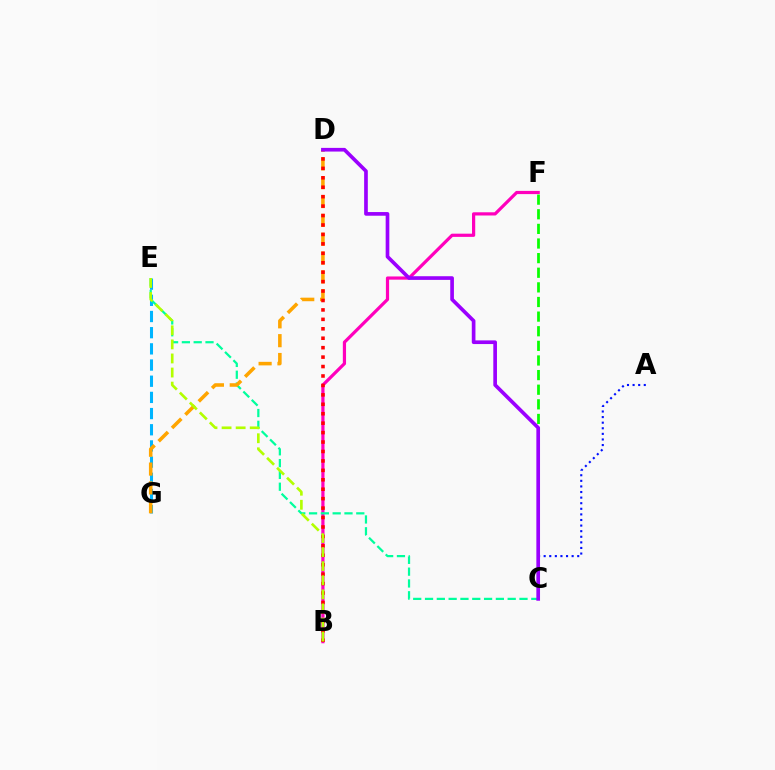{('B', 'F'): [{'color': '#ff00bd', 'line_style': 'solid', 'thickness': 2.31}], ('C', 'F'): [{'color': '#08ff00', 'line_style': 'dashed', 'thickness': 1.99}], ('E', 'G'): [{'color': '#00b5ff', 'line_style': 'dashed', 'thickness': 2.2}], ('C', 'E'): [{'color': '#00ff9d', 'line_style': 'dashed', 'thickness': 1.6}], ('D', 'G'): [{'color': '#ffa500', 'line_style': 'dashed', 'thickness': 2.56}], ('B', 'D'): [{'color': '#ff0000', 'line_style': 'dotted', 'thickness': 2.56}], ('B', 'E'): [{'color': '#b3ff00', 'line_style': 'dashed', 'thickness': 1.91}], ('A', 'C'): [{'color': '#0010ff', 'line_style': 'dotted', 'thickness': 1.52}], ('C', 'D'): [{'color': '#9b00ff', 'line_style': 'solid', 'thickness': 2.64}]}